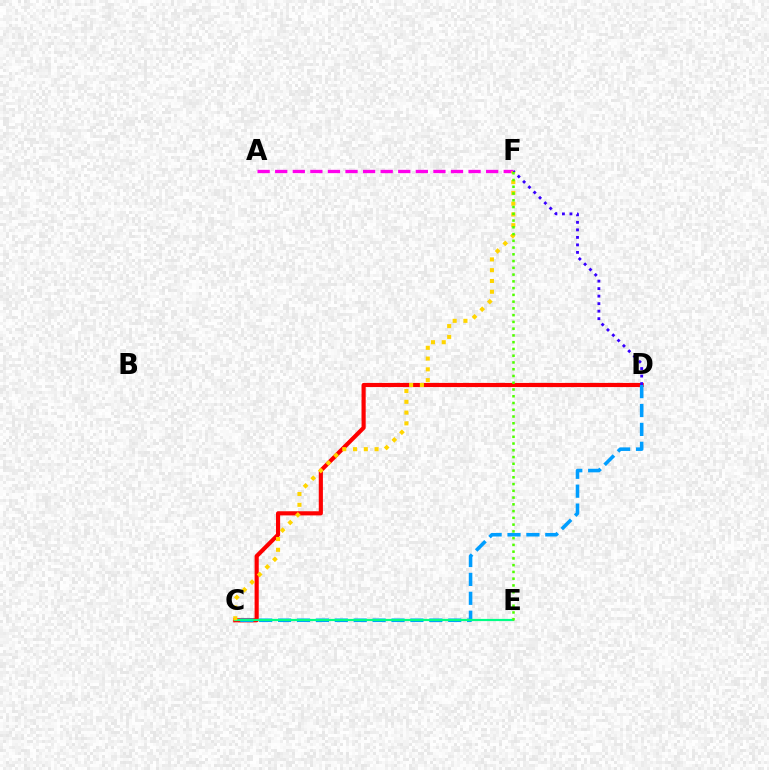{('C', 'D'): [{'color': '#ff0000', 'line_style': 'solid', 'thickness': 2.98}, {'color': '#009eff', 'line_style': 'dashed', 'thickness': 2.57}], ('A', 'F'): [{'color': '#ff00ed', 'line_style': 'dashed', 'thickness': 2.39}], ('C', 'E'): [{'color': '#00ff86', 'line_style': 'solid', 'thickness': 1.58}], ('C', 'F'): [{'color': '#ffd500', 'line_style': 'dotted', 'thickness': 2.93}], ('D', 'F'): [{'color': '#3700ff', 'line_style': 'dotted', 'thickness': 2.04}], ('E', 'F'): [{'color': '#4fff00', 'line_style': 'dotted', 'thickness': 1.84}]}